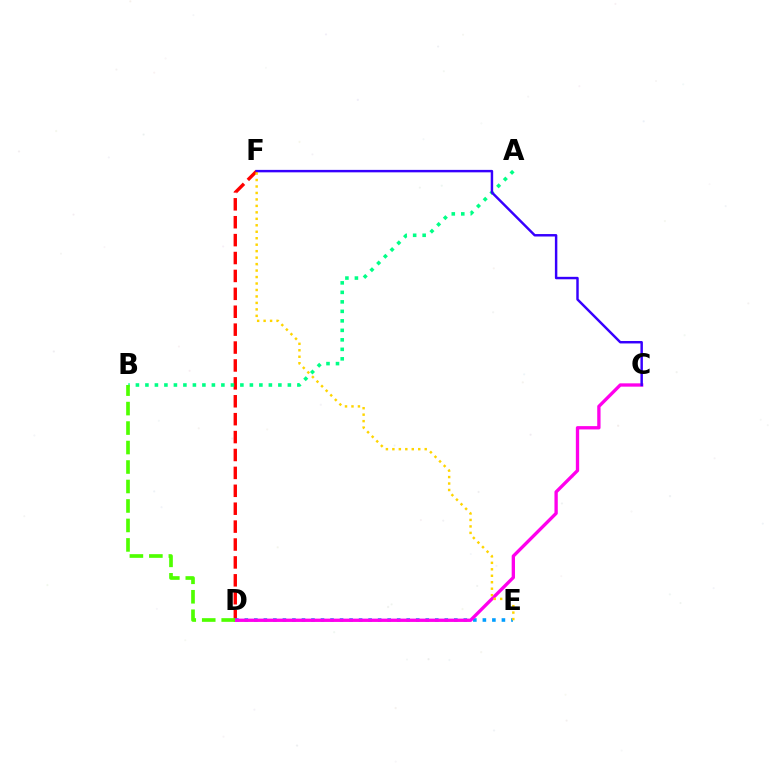{('D', 'F'): [{'color': '#ff0000', 'line_style': 'dashed', 'thickness': 2.43}], ('D', 'E'): [{'color': '#009eff', 'line_style': 'dotted', 'thickness': 2.59}], ('C', 'D'): [{'color': '#ff00ed', 'line_style': 'solid', 'thickness': 2.39}], ('A', 'B'): [{'color': '#00ff86', 'line_style': 'dotted', 'thickness': 2.58}], ('B', 'D'): [{'color': '#4fff00', 'line_style': 'dashed', 'thickness': 2.65}], ('C', 'F'): [{'color': '#3700ff', 'line_style': 'solid', 'thickness': 1.77}], ('E', 'F'): [{'color': '#ffd500', 'line_style': 'dotted', 'thickness': 1.76}]}